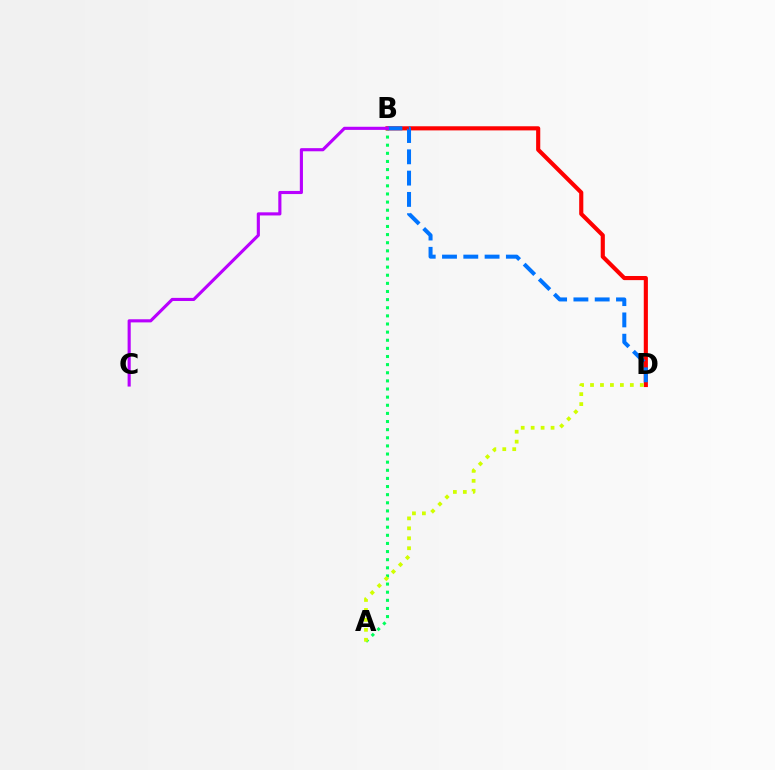{('A', 'B'): [{'color': '#00ff5c', 'line_style': 'dotted', 'thickness': 2.21}], ('B', 'D'): [{'color': '#ff0000', 'line_style': 'solid', 'thickness': 2.97}, {'color': '#0074ff', 'line_style': 'dashed', 'thickness': 2.89}], ('B', 'C'): [{'color': '#b900ff', 'line_style': 'solid', 'thickness': 2.25}], ('A', 'D'): [{'color': '#d1ff00', 'line_style': 'dotted', 'thickness': 2.7}]}